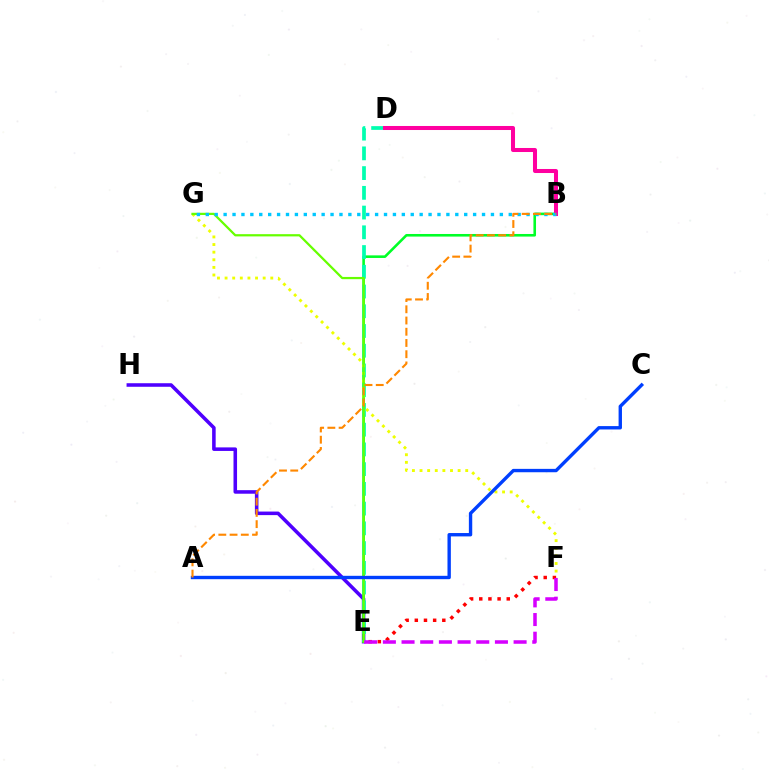{('E', 'H'): [{'color': '#4f00ff', 'line_style': 'solid', 'thickness': 2.56}], ('B', 'E'): [{'color': '#00ff27', 'line_style': 'solid', 'thickness': 1.87}], ('D', 'E'): [{'color': '#00ffaf', 'line_style': 'dashed', 'thickness': 2.68}], ('F', 'G'): [{'color': '#eeff00', 'line_style': 'dotted', 'thickness': 2.07}], ('B', 'D'): [{'color': '#ff00a0', 'line_style': 'solid', 'thickness': 2.9}], ('E', 'G'): [{'color': '#66ff00', 'line_style': 'solid', 'thickness': 1.61}], ('E', 'F'): [{'color': '#ff0000', 'line_style': 'dotted', 'thickness': 2.49}, {'color': '#d600ff', 'line_style': 'dashed', 'thickness': 2.54}], ('B', 'G'): [{'color': '#00c7ff', 'line_style': 'dotted', 'thickness': 2.42}], ('A', 'C'): [{'color': '#003fff', 'line_style': 'solid', 'thickness': 2.43}], ('A', 'B'): [{'color': '#ff8800', 'line_style': 'dashed', 'thickness': 1.53}]}